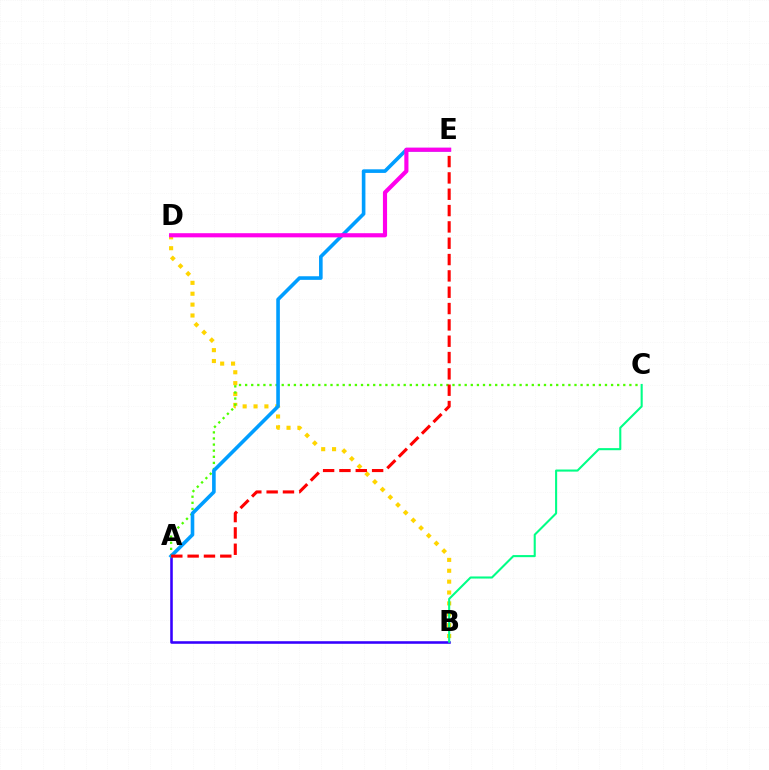{('B', 'D'): [{'color': '#ffd500', 'line_style': 'dotted', 'thickness': 2.96}], ('A', 'C'): [{'color': '#4fff00', 'line_style': 'dotted', 'thickness': 1.66}], ('A', 'B'): [{'color': '#3700ff', 'line_style': 'solid', 'thickness': 1.85}], ('B', 'C'): [{'color': '#00ff86', 'line_style': 'solid', 'thickness': 1.5}], ('A', 'E'): [{'color': '#009eff', 'line_style': 'solid', 'thickness': 2.6}, {'color': '#ff0000', 'line_style': 'dashed', 'thickness': 2.22}], ('D', 'E'): [{'color': '#ff00ed', 'line_style': 'solid', 'thickness': 2.99}]}